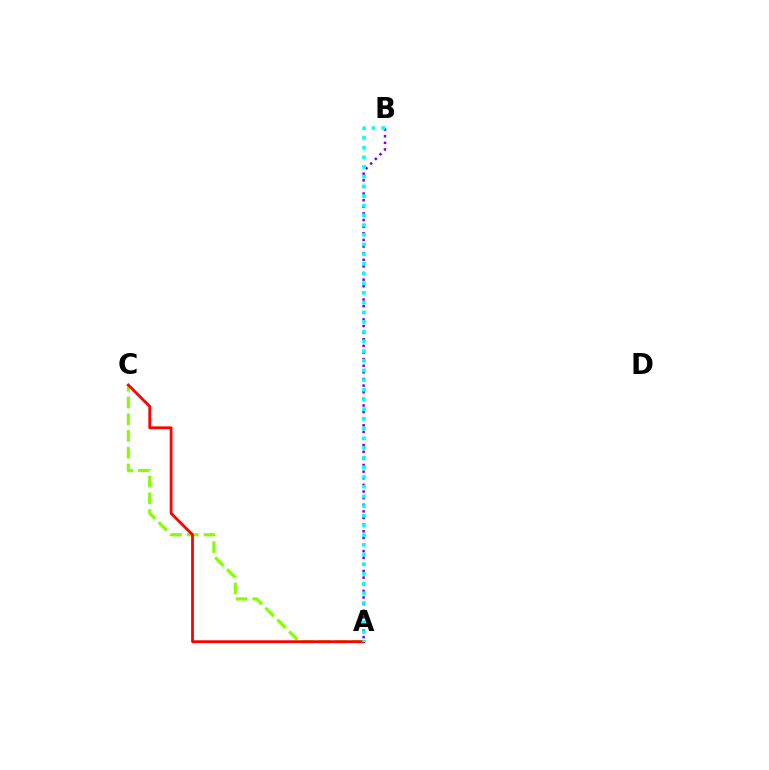{('A', 'C'): [{'color': '#84ff00', 'line_style': 'dashed', 'thickness': 2.27}, {'color': '#ff0000', 'line_style': 'solid', 'thickness': 2.0}], ('A', 'B'): [{'color': '#7200ff', 'line_style': 'dotted', 'thickness': 1.8}, {'color': '#00fff6', 'line_style': 'dotted', 'thickness': 2.63}]}